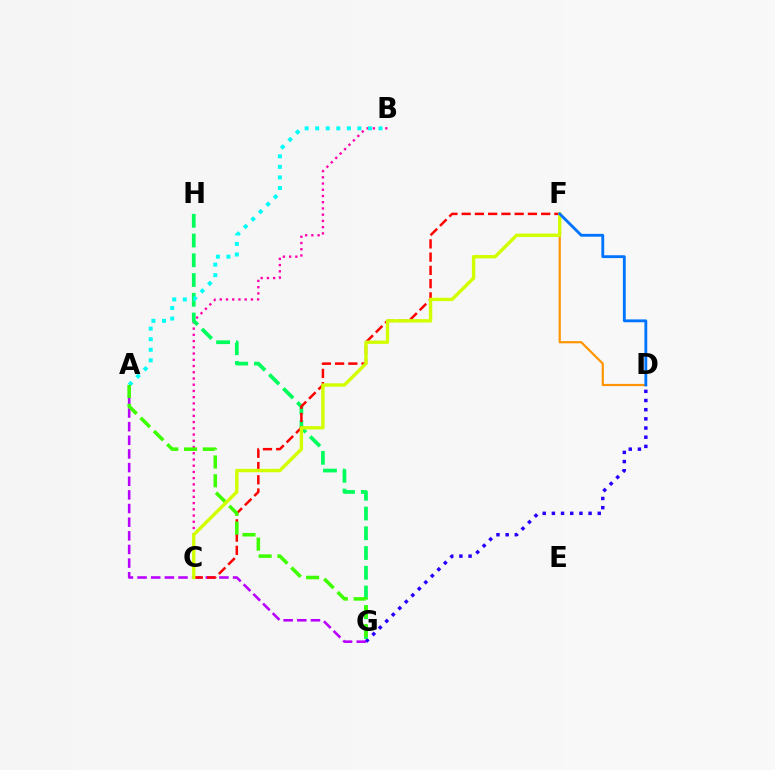{('D', 'F'): [{'color': '#ff9400', 'line_style': 'solid', 'thickness': 1.57}, {'color': '#0074ff', 'line_style': 'solid', 'thickness': 2.05}], ('D', 'G'): [{'color': '#2500ff', 'line_style': 'dotted', 'thickness': 2.49}], ('A', 'G'): [{'color': '#b900ff', 'line_style': 'dashed', 'thickness': 1.85}, {'color': '#3dff00', 'line_style': 'dashed', 'thickness': 2.55}], ('B', 'C'): [{'color': '#ff00ac', 'line_style': 'dotted', 'thickness': 1.69}], ('G', 'H'): [{'color': '#00ff5c', 'line_style': 'dashed', 'thickness': 2.68}], ('C', 'F'): [{'color': '#ff0000', 'line_style': 'dashed', 'thickness': 1.8}, {'color': '#d1ff00', 'line_style': 'solid', 'thickness': 2.44}], ('A', 'B'): [{'color': '#00fff6', 'line_style': 'dotted', 'thickness': 2.87}]}